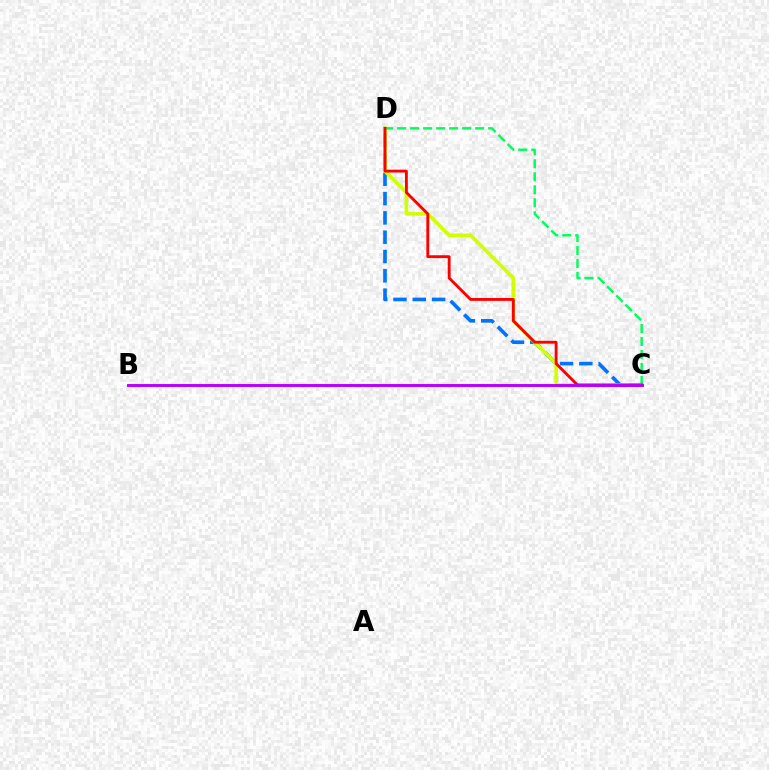{('C', 'D'): [{'color': '#0074ff', 'line_style': 'dashed', 'thickness': 2.62}, {'color': '#d1ff00', 'line_style': 'solid', 'thickness': 2.61}, {'color': '#00ff5c', 'line_style': 'dashed', 'thickness': 1.77}, {'color': '#ff0000', 'line_style': 'solid', 'thickness': 2.05}], ('B', 'C'): [{'color': '#b900ff', 'line_style': 'solid', 'thickness': 2.11}]}